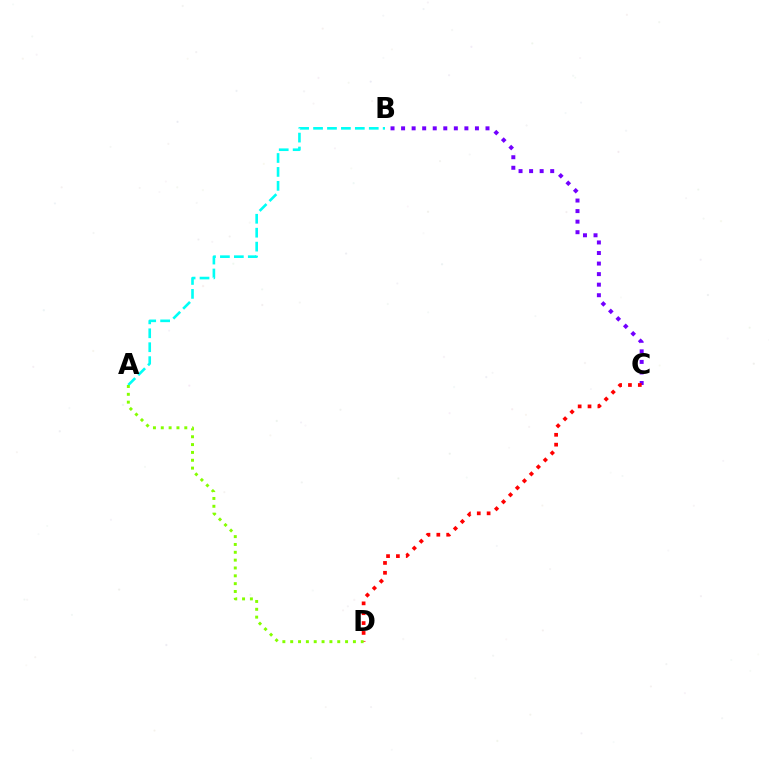{('B', 'C'): [{'color': '#7200ff', 'line_style': 'dotted', 'thickness': 2.87}], ('A', 'B'): [{'color': '#00fff6', 'line_style': 'dashed', 'thickness': 1.89}], ('C', 'D'): [{'color': '#ff0000', 'line_style': 'dotted', 'thickness': 2.68}], ('A', 'D'): [{'color': '#84ff00', 'line_style': 'dotted', 'thickness': 2.13}]}